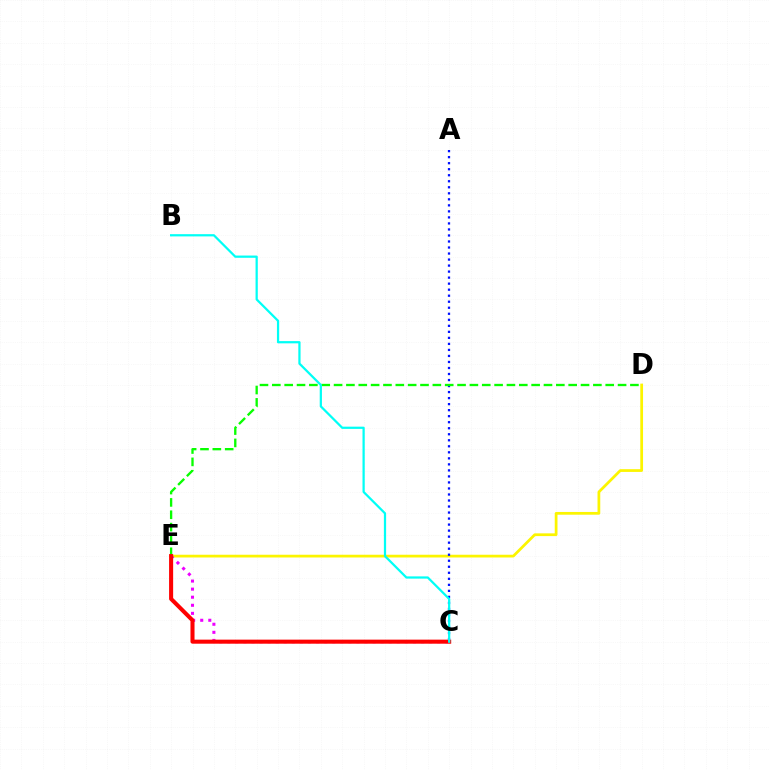{('D', 'E'): [{'color': '#fcf500', 'line_style': 'solid', 'thickness': 1.97}, {'color': '#08ff00', 'line_style': 'dashed', 'thickness': 1.68}], ('A', 'C'): [{'color': '#0010ff', 'line_style': 'dotted', 'thickness': 1.64}], ('C', 'E'): [{'color': '#ee00ff', 'line_style': 'dotted', 'thickness': 2.19}, {'color': '#ff0000', 'line_style': 'solid', 'thickness': 2.92}], ('B', 'C'): [{'color': '#00fff6', 'line_style': 'solid', 'thickness': 1.61}]}